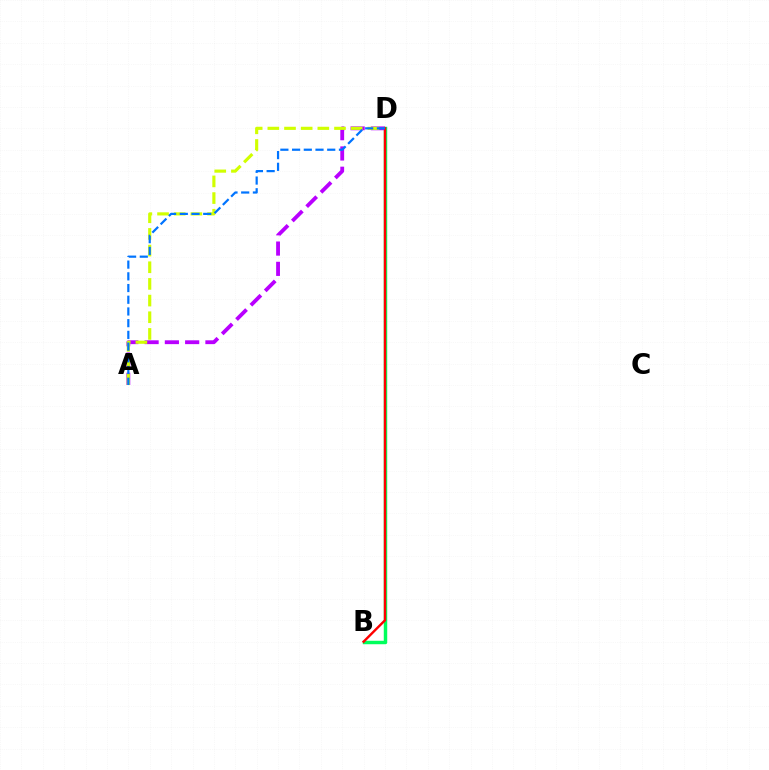{('B', 'D'): [{'color': '#00ff5c', 'line_style': 'solid', 'thickness': 2.49}, {'color': '#ff0000', 'line_style': 'solid', 'thickness': 1.72}], ('A', 'D'): [{'color': '#b900ff', 'line_style': 'dashed', 'thickness': 2.75}, {'color': '#d1ff00', 'line_style': 'dashed', 'thickness': 2.26}, {'color': '#0074ff', 'line_style': 'dashed', 'thickness': 1.59}]}